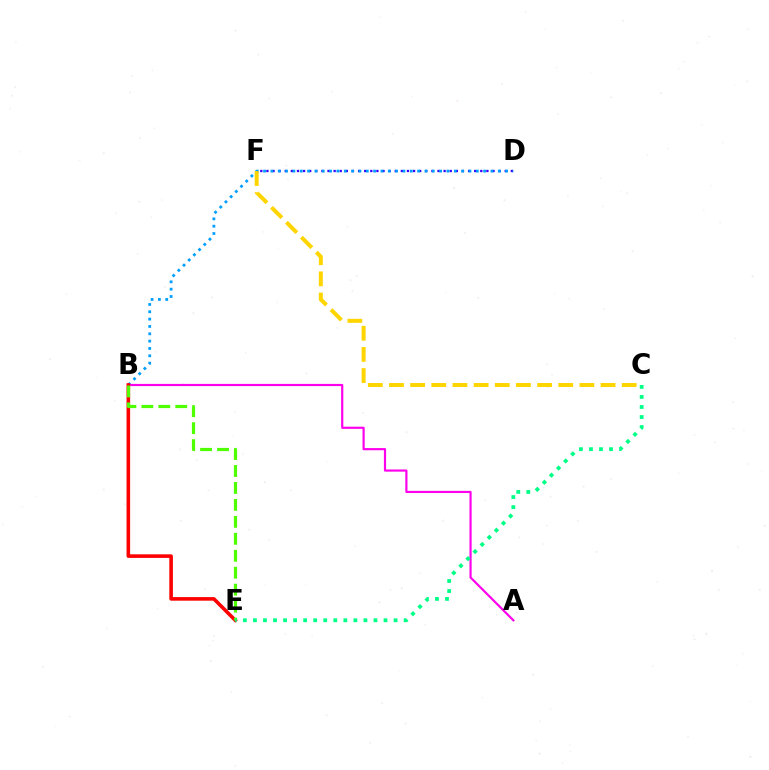{('D', 'F'): [{'color': '#3700ff', 'line_style': 'dotted', 'thickness': 1.66}], ('B', 'D'): [{'color': '#009eff', 'line_style': 'dotted', 'thickness': 1.99}], ('A', 'B'): [{'color': '#ff00ed', 'line_style': 'solid', 'thickness': 1.57}], ('B', 'E'): [{'color': '#ff0000', 'line_style': 'solid', 'thickness': 2.59}, {'color': '#4fff00', 'line_style': 'dashed', 'thickness': 2.3}], ('C', 'F'): [{'color': '#ffd500', 'line_style': 'dashed', 'thickness': 2.87}], ('C', 'E'): [{'color': '#00ff86', 'line_style': 'dotted', 'thickness': 2.73}]}